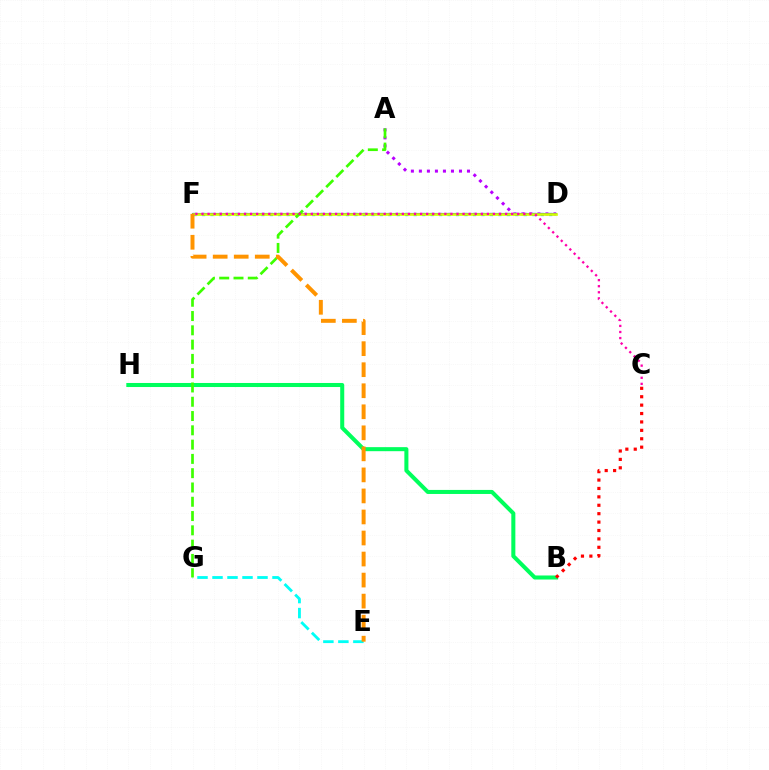{('D', 'F'): [{'color': '#0074ff', 'line_style': 'dotted', 'thickness': 2.3}, {'color': '#2500ff', 'line_style': 'solid', 'thickness': 1.51}, {'color': '#d1ff00', 'line_style': 'solid', 'thickness': 1.89}], ('A', 'D'): [{'color': '#b900ff', 'line_style': 'dotted', 'thickness': 2.18}], ('E', 'G'): [{'color': '#00fff6', 'line_style': 'dashed', 'thickness': 2.04}], ('B', 'H'): [{'color': '#00ff5c', 'line_style': 'solid', 'thickness': 2.91}], ('A', 'G'): [{'color': '#3dff00', 'line_style': 'dashed', 'thickness': 1.94}], ('B', 'C'): [{'color': '#ff0000', 'line_style': 'dotted', 'thickness': 2.28}], ('E', 'F'): [{'color': '#ff9400', 'line_style': 'dashed', 'thickness': 2.86}], ('C', 'F'): [{'color': '#ff00ac', 'line_style': 'dotted', 'thickness': 1.65}]}